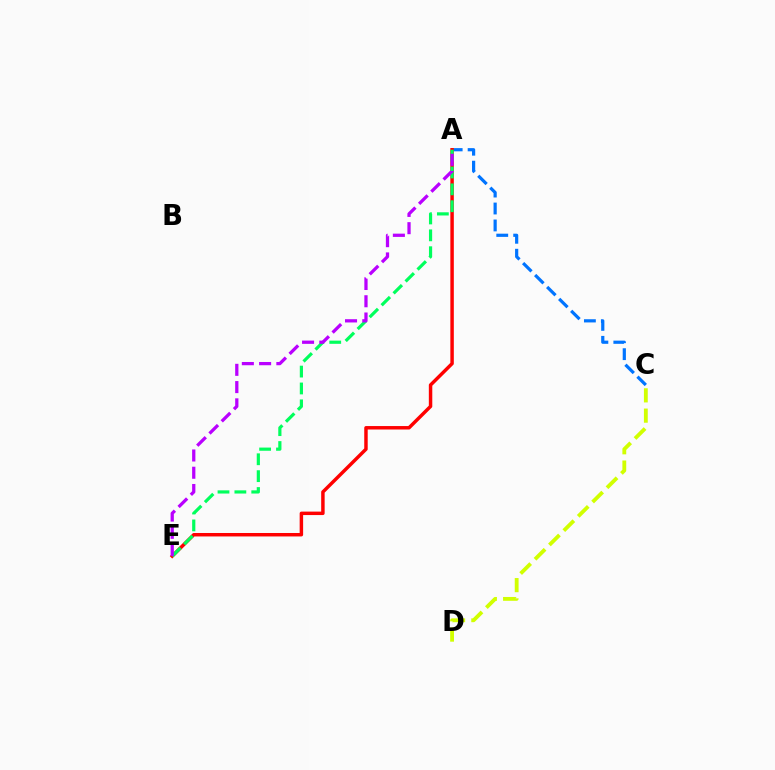{('A', 'C'): [{'color': '#0074ff', 'line_style': 'dashed', 'thickness': 2.3}], ('A', 'E'): [{'color': '#ff0000', 'line_style': 'solid', 'thickness': 2.49}, {'color': '#00ff5c', 'line_style': 'dashed', 'thickness': 2.29}, {'color': '#b900ff', 'line_style': 'dashed', 'thickness': 2.34}], ('C', 'D'): [{'color': '#d1ff00', 'line_style': 'dashed', 'thickness': 2.76}]}